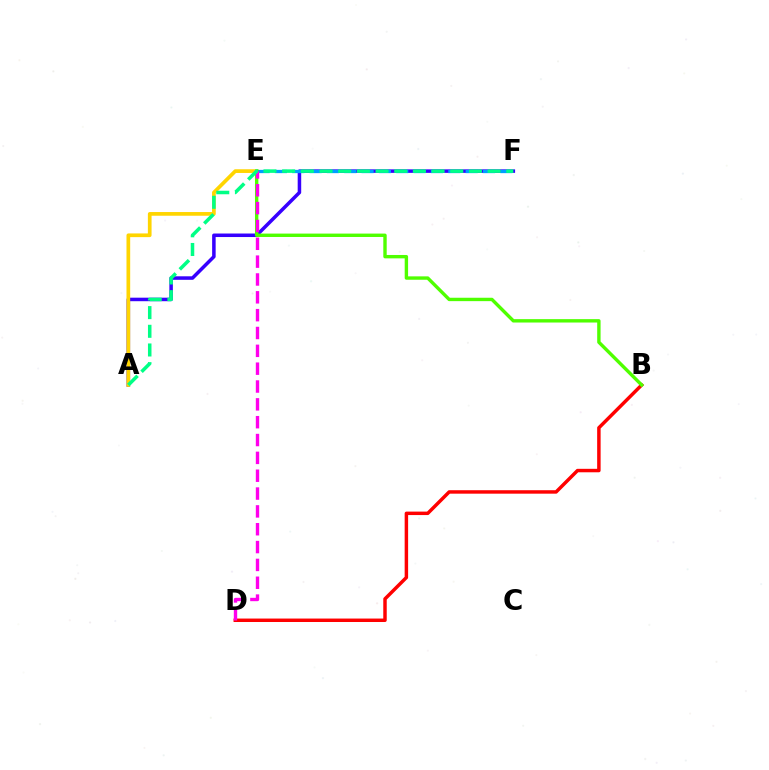{('A', 'F'): [{'color': '#3700ff', 'line_style': 'solid', 'thickness': 2.53}, {'color': '#00ff86', 'line_style': 'dashed', 'thickness': 2.54}], ('A', 'E'): [{'color': '#ffd500', 'line_style': 'solid', 'thickness': 2.66}], ('E', 'F'): [{'color': '#009eff', 'line_style': 'dashed', 'thickness': 2.36}], ('B', 'D'): [{'color': '#ff0000', 'line_style': 'solid', 'thickness': 2.49}], ('B', 'E'): [{'color': '#4fff00', 'line_style': 'solid', 'thickness': 2.44}], ('D', 'E'): [{'color': '#ff00ed', 'line_style': 'dashed', 'thickness': 2.42}]}